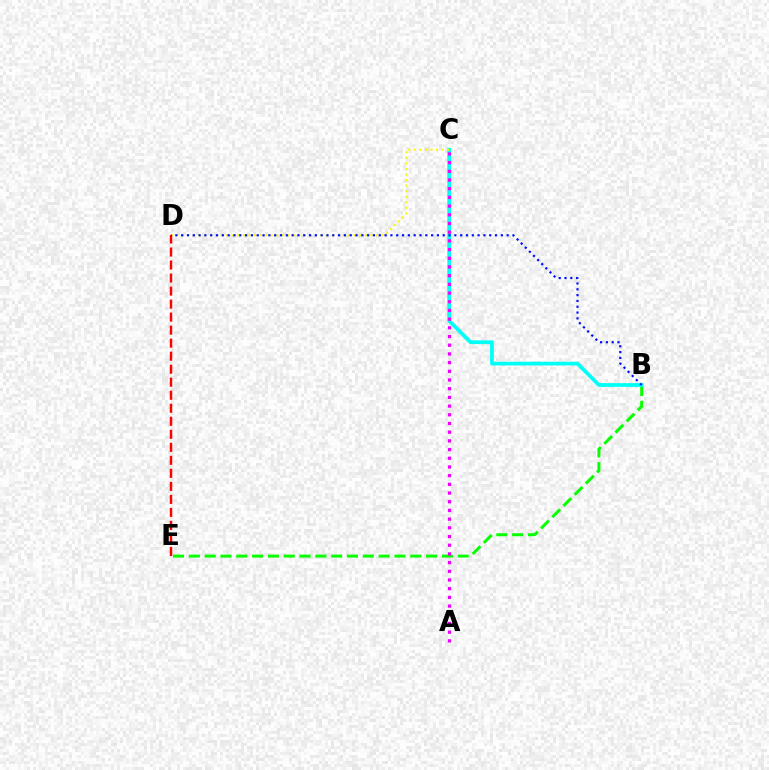{('B', 'E'): [{'color': '#08ff00', 'line_style': 'dashed', 'thickness': 2.15}], ('B', 'C'): [{'color': '#00fff6', 'line_style': 'solid', 'thickness': 2.7}], ('A', 'C'): [{'color': '#ee00ff', 'line_style': 'dotted', 'thickness': 2.36}], ('C', 'D'): [{'color': '#fcf500', 'line_style': 'dotted', 'thickness': 1.51}], ('D', 'E'): [{'color': '#ff0000', 'line_style': 'dashed', 'thickness': 1.77}], ('B', 'D'): [{'color': '#0010ff', 'line_style': 'dotted', 'thickness': 1.58}]}